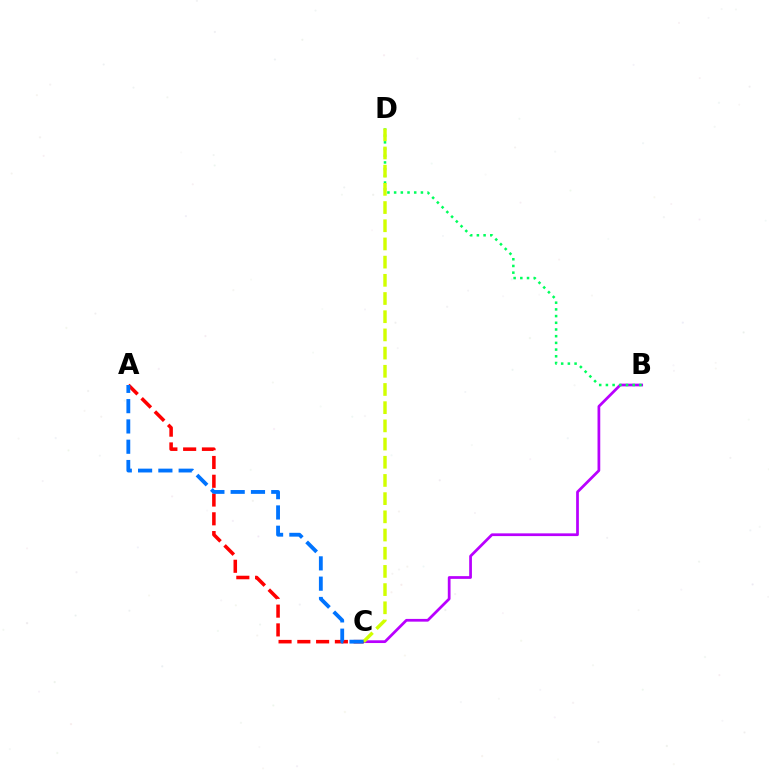{('B', 'C'): [{'color': '#b900ff', 'line_style': 'solid', 'thickness': 1.97}], ('B', 'D'): [{'color': '#00ff5c', 'line_style': 'dotted', 'thickness': 1.82}], ('A', 'C'): [{'color': '#ff0000', 'line_style': 'dashed', 'thickness': 2.55}, {'color': '#0074ff', 'line_style': 'dashed', 'thickness': 2.76}], ('C', 'D'): [{'color': '#d1ff00', 'line_style': 'dashed', 'thickness': 2.47}]}